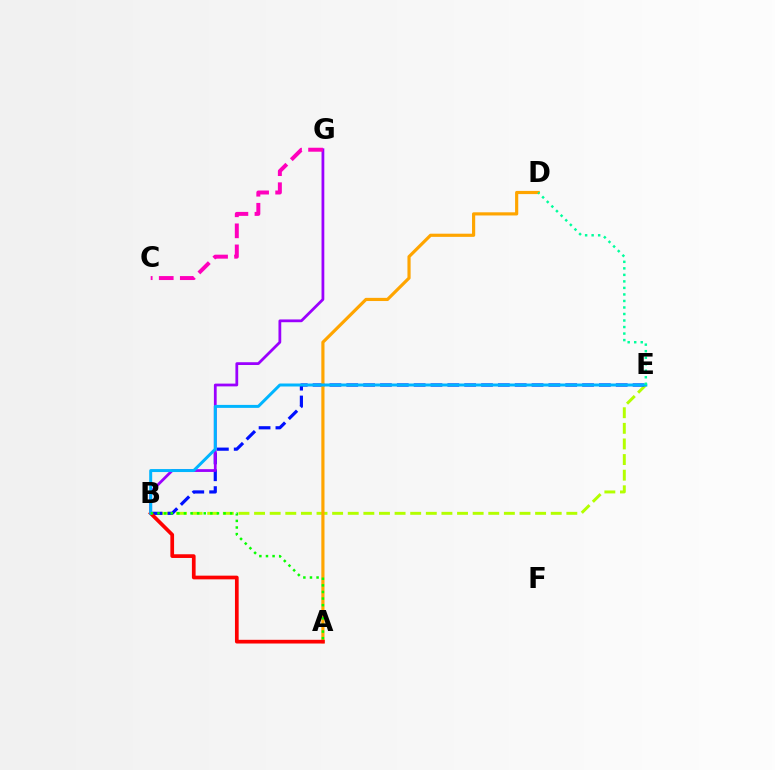{('B', 'E'): [{'color': '#b3ff00', 'line_style': 'dashed', 'thickness': 2.12}, {'color': '#0010ff', 'line_style': 'dashed', 'thickness': 2.29}, {'color': '#00b5ff', 'line_style': 'solid', 'thickness': 2.15}], ('B', 'G'): [{'color': '#9b00ff', 'line_style': 'solid', 'thickness': 2.0}], ('A', 'D'): [{'color': '#ffa500', 'line_style': 'solid', 'thickness': 2.28}], ('A', 'B'): [{'color': '#ff0000', 'line_style': 'solid', 'thickness': 2.66}, {'color': '#08ff00', 'line_style': 'dotted', 'thickness': 1.79}], ('C', 'G'): [{'color': '#ff00bd', 'line_style': 'dashed', 'thickness': 2.86}], ('D', 'E'): [{'color': '#00ff9d', 'line_style': 'dotted', 'thickness': 1.77}]}